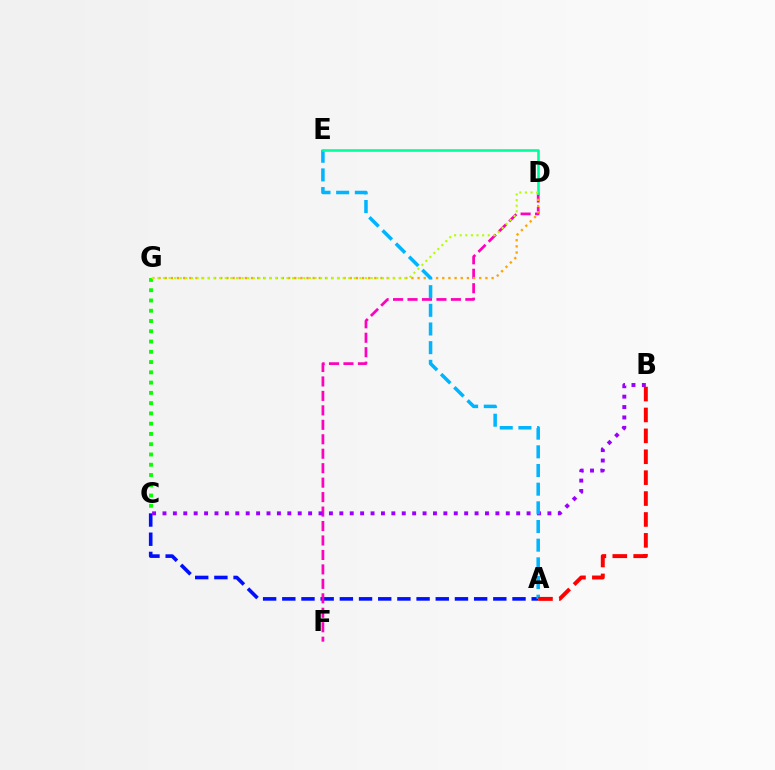{('A', 'C'): [{'color': '#0010ff', 'line_style': 'dashed', 'thickness': 2.61}], ('C', 'G'): [{'color': '#08ff00', 'line_style': 'dotted', 'thickness': 2.79}], ('D', 'F'): [{'color': '#ff00bd', 'line_style': 'dashed', 'thickness': 1.96}], ('D', 'G'): [{'color': '#ffa500', 'line_style': 'dotted', 'thickness': 1.68}, {'color': '#b3ff00', 'line_style': 'dotted', 'thickness': 1.53}], ('B', 'C'): [{'color': '#9b00ff', 'line_style': 'dotted', 'thickness': 2.83}], ('A', 'E'): [{'color': '#00b5ff', 'line_style': 'dashed', 'thickness': 2.54}], ('D', 'E'): [{'color': '#00ff9d', 'line_style': 'solid', 'thickness': 1.87}], ('A', 'B'): [{'color': '#ff0000', 'line_style': 'dashed', 'thickness': 2.84}]}